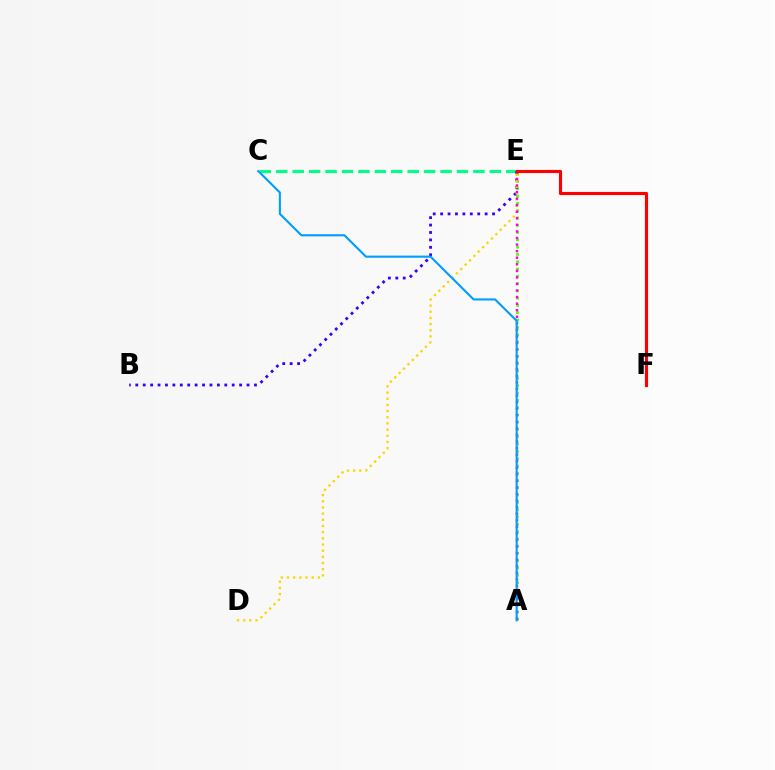{('C', 'E'): [{'color': '#00ff86', 'line_style': 'dashed', 'thickness': 2.23}], ('A', 'E'): [{'color': '#4fff00', 'line_style': 'dotted', 'thickness': 1.98}, {'color': '#ff00ed', 'line_style': 'dotted', 'thickness': 1.78}], ('B', 'E'): [{'color': '#3700ff', 'line_style': 'dotted', 'thickness': 2.02}], ('D', 'E'): [{'color': '#ffd500', 'line_style': 'dotted', 'thickness': 1.68}], ('E', 'F'): [{'color': '#ff0000', 'line_style': 'solid', 'thickness': 2.25}], ('A', 'C'): [{'color': '#009eff', 'line_style': 'solid', 'thickness': 1.52}]}